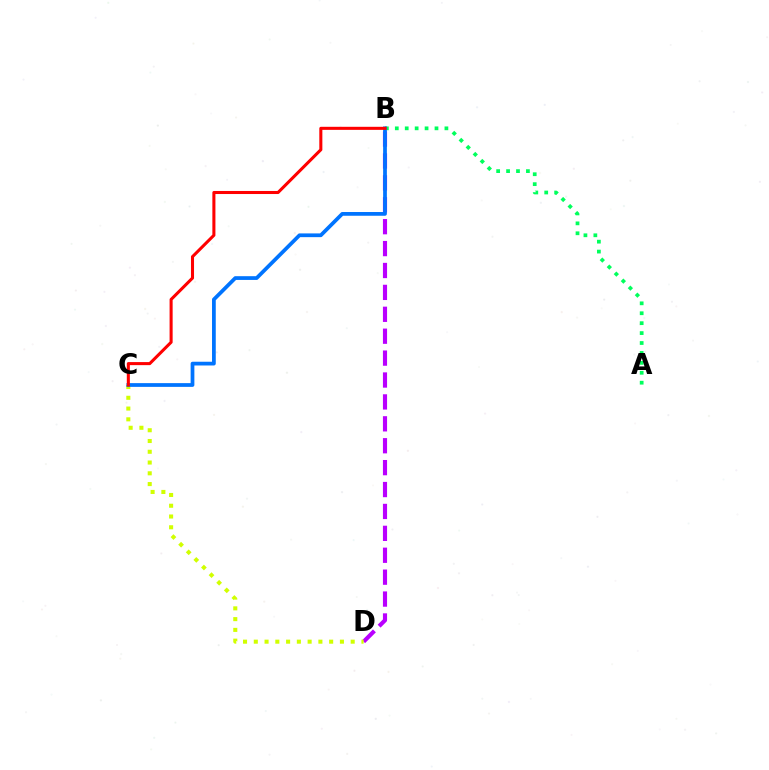{('B', 'D'): [{'color': '#b900ff', 'line_style': 'dashed', 'thickness': 2.98}], ('C', 'D'): [{'color': '#d1ff00', 'line_style': 'dotted', 'thickness': 2.93}], ('A', 'B'): [{'color': '#00ff5c', 'line_style': 'dotted', 'thickness': 2.7}], ('B', 'C'): [{'color': '#0074ff', 'line_style': 'solid', 'thickness': 2.7}, {'color': '#ff0000', 'line_style': 'solid', 'thickness': 2.2}]}